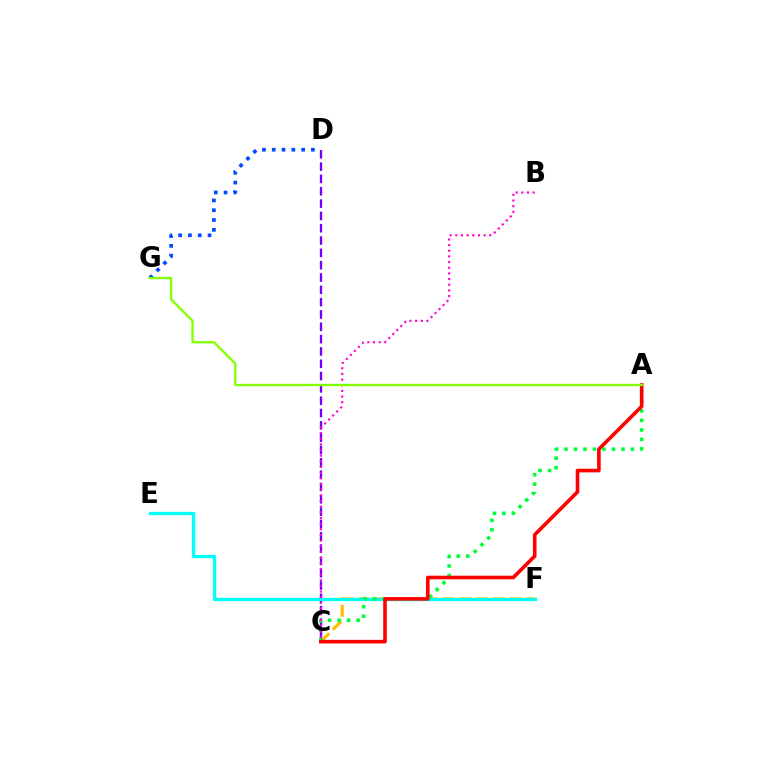{('C', 'F'): [{'color': '#ffbd00', 'line_style': 'dashed', 'thickness': 2.29}], ('D', 'G'): [{'color': '#004bff', 'line_style': 'dotted', 'thickness': 2.66}], ('C', 'D'): [{'color': '#7200ff', 'line_style': 'dashed', 'thickness': 1.67}], ('E', 'F'): [{'color': '#00fff6', 'line_style': 'solid', 'thickness': 2.39}], ('A', 'C'): [{'color': '#00ff39', 'line_style': 'dotted', 'thickness': 2.58}, {'color': '#ff0000', 'line_style': 'solid', 'thickness': 2.6}], ('B', 'C'): [{'color': '#ff00cf', 'line_style': 'dotted', 'thickness': 1.54}], ('A', 'G'): [{'color': '#84ff00', 'line_style': 'solid', 'thickness': 1.67}]}